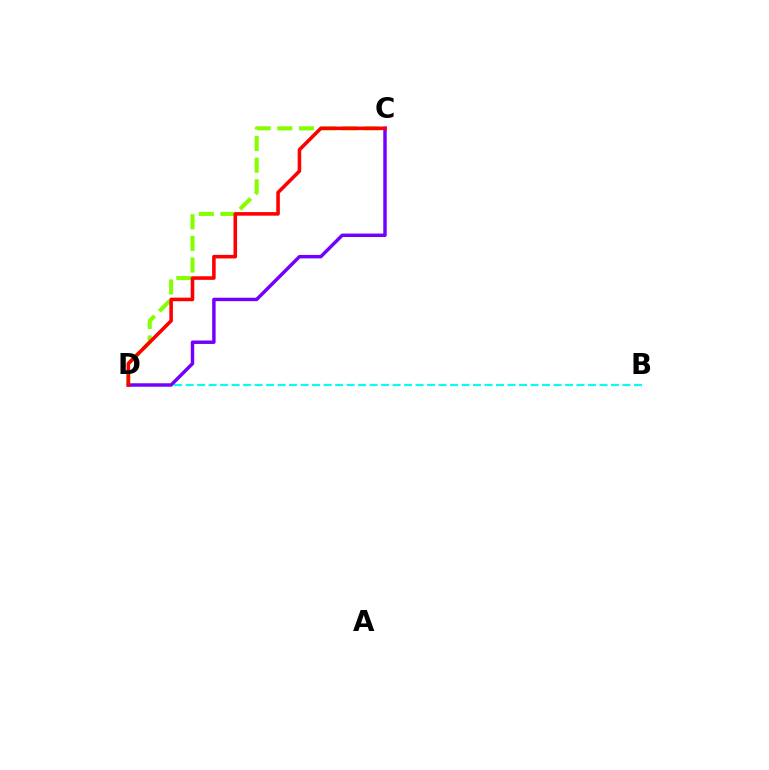{('B', 'D'): [{'color': '#00fff6', 'line_style': 'dashed', 'thickness': 1.56}], ('C', 'D'): [{'color': '#84ff00', 'line_style': 'dashed', 'thickness': 2.94}, {'color': '#7200ff', 'line_style': 'solid', 'thickness': 2.48}, {'color': '#ff0000', 'line_style': 'solid', 'thickness': 2.57}]}